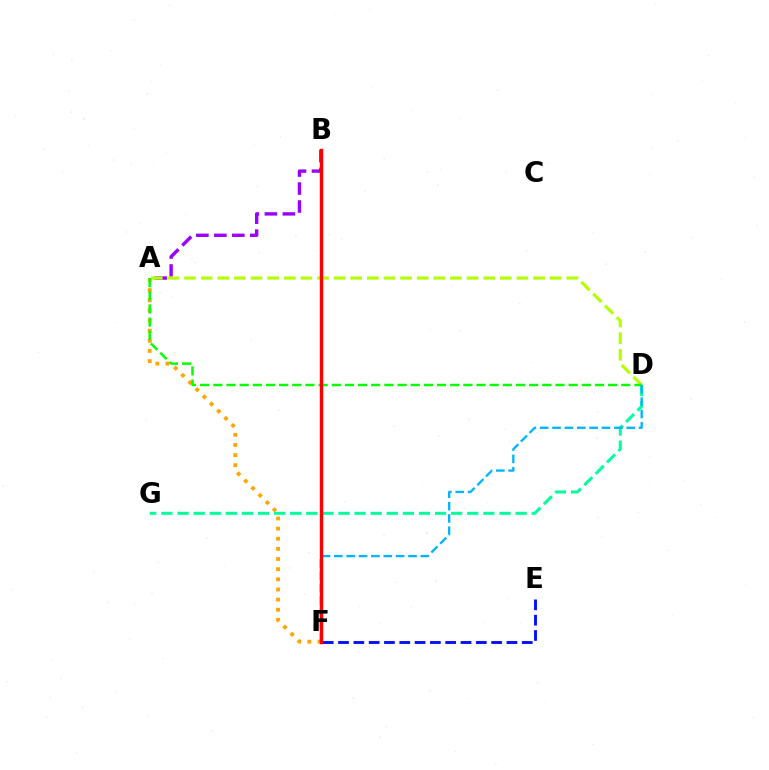{('A', 'F'): [{'color': '#ffa500', 'line_style': 'dotted', 'thickness': 2.75}], ('A', 'B'): [{'color': '#9b00ff', 'line_style': 'dashed', 'thickness': 2.44}], ('B', 'F'): [{'color': '#ff00bd', 'line_style': 'dashed', 'thickness': 1.83}, {'color': '#ff0000', 'line_style': 'solid', 'thickness': 2.45}], ('A', 'D'): [{'color': '#b3ff00', 'line_style': 'dashed', 'thickness': 2.26}, {'color': '#08ff00', 'line_style': 'dashed', 'thickness': 1.79}], ('E', 'F'): [{'color': '#0010ff', 'line_style': 'dashed', 'thickness': 2.08}], ('D', 'G'): [{'color': '#00ff9d', 'line_style': 'dashed', 'thickness': 2.19}], ('D', 'F'): [{'color': '#00b5ff', 'line_style': 'dashed', 'thickness': 1.68}]}